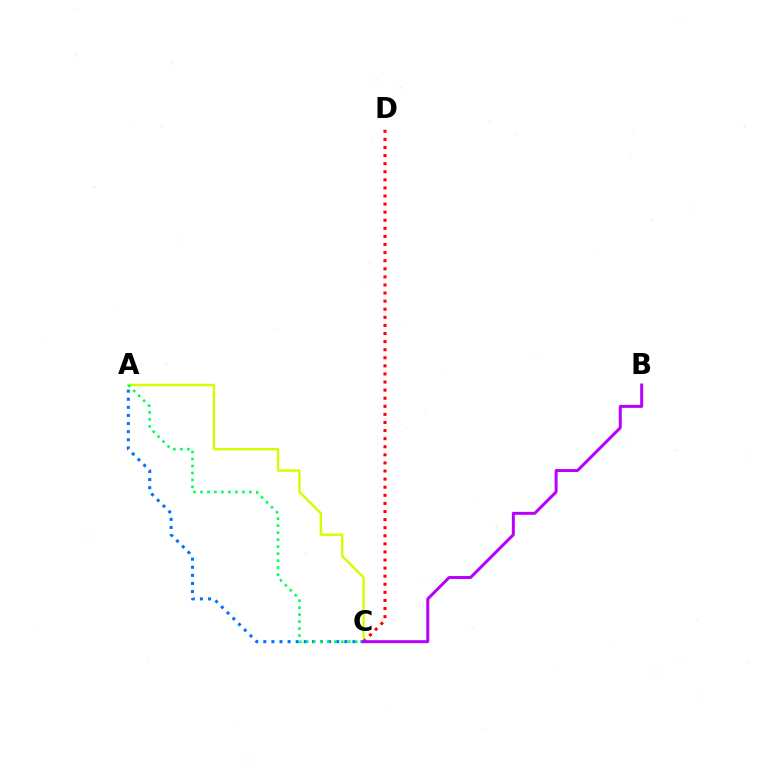{('A', 'C'): [{'color': '#0074ff', 'line_style': 'dotted', 'thickness': 2.2}, {'color': '#d1ff00', 'line_style': 'solid', 'thickness': 1.74}, {'color': '#00ff5c', 'line_style': 'dotted', 'thickness': 1.9}], ('C', 'D'): [{'color': '#ff0000', 'line_style': 'dotted', 'thickness': 2.2}], ('B', 'C'): [{'color': '#b900ff', 'line_style': 'solid', 'thickness': 2.14}]}